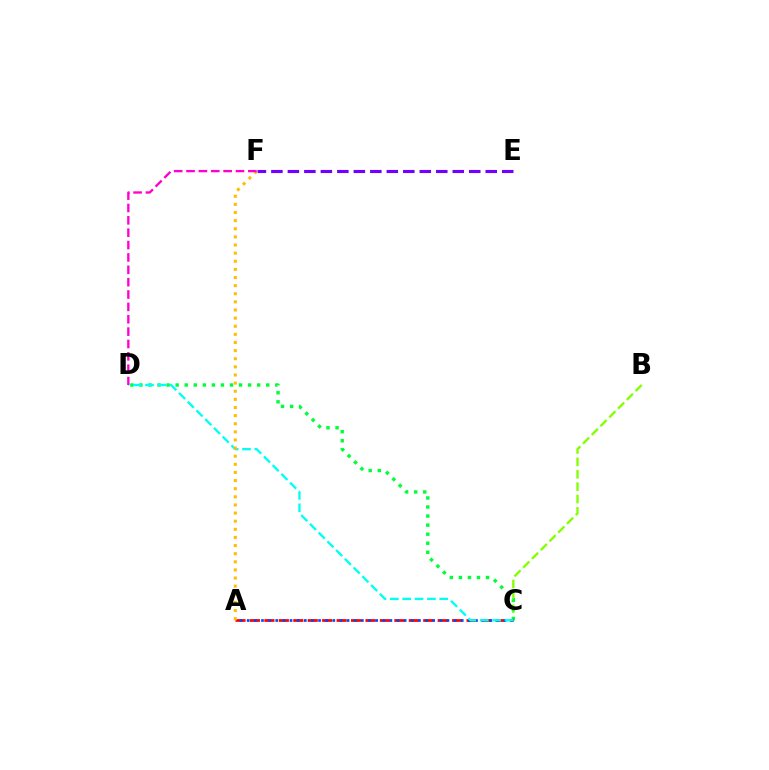{('E', 'F'): [{'color': '#7200ff', 'line_style': 'dashed', 'thickness': 2.24}], ('A', 'C'): [{'color': '#ff0000', 'line_style': 'dashed', 'thickness': 1.96}, {'color': '#004bff', 'line_style': 'dotted', 'thickness': 1.94}], ('B', 'C'): [{'color': '#84ff00', 'line_style': 'dashed', 'thickness': 1.68}], ('C', 'D'): [{'color': '#00ff39', 'line_style': 'dotted', 'thickness': 2.46}, {'color': '#00fff6', 'line_style': 'dashed', 'thickness': 1.68}], ('A', 'F'): [{'color': '#ffbd00', 'line_style': 'dotted', 'thickness': 2.21}], ('D', 'F'): [{'color': '#ff00cf', 'line_style': 'dashed', 'thickness': 1.68}]}